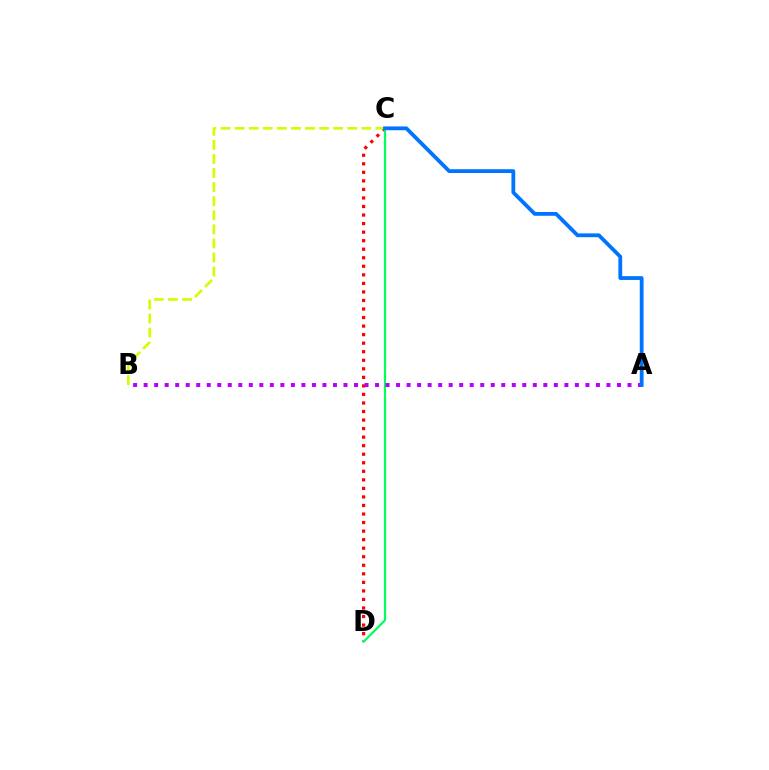{('C', 'D'): [{'color': '#ff0000', 'line_style': 'dotted', 'thickness': 2.32}, {'color': '#00ff5c', 'line_style': 'solid', 'thickness': 1.57}], ('A', 'B'): [{'color': '#b900ff', 'line_style': 'dotted', 'thickness': 2.86}], ('B', 'C'): [{'color': '#d1ff00', 'line_style': 'dashed', 'thickness': 1.91}], ('A', 'C'): [{'color': '#0074ff', 'line_style': 'solid', 'thickness': 2.73}]}